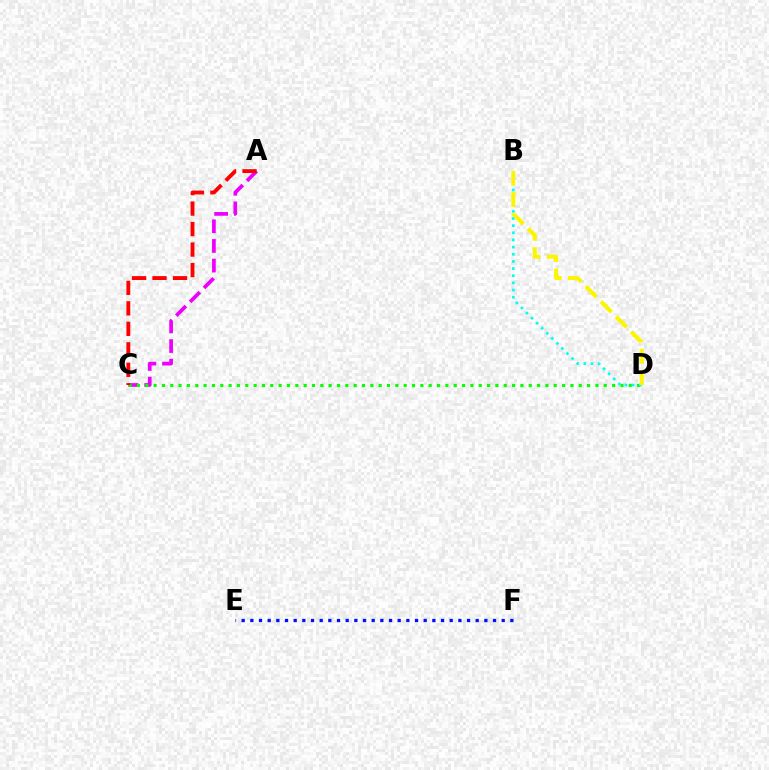{('A', 'C'): [{'color': '#ee00ff', 'line_style': 'dashed', 'thickness': 2.67}, {'color': '#ff0000', 'line_style': 'dashed', 'thickness': 2.78}], ('C', 'D'): [{'color': '#08ff00', 'line_style': 'dotted', 'thickness': 2.27}], ('B', 'D'): [{'color': '#00fff6', 'line_style': 'dotted', 'thickness': 1.94}, {'color': '#fcf500', 'line_style': 'dashed', 'thickness': 2.9}], ('E', 'F'): [{'color': '#0010ff', 'line_style': 'dotted', 'thickness': 2.35}]}